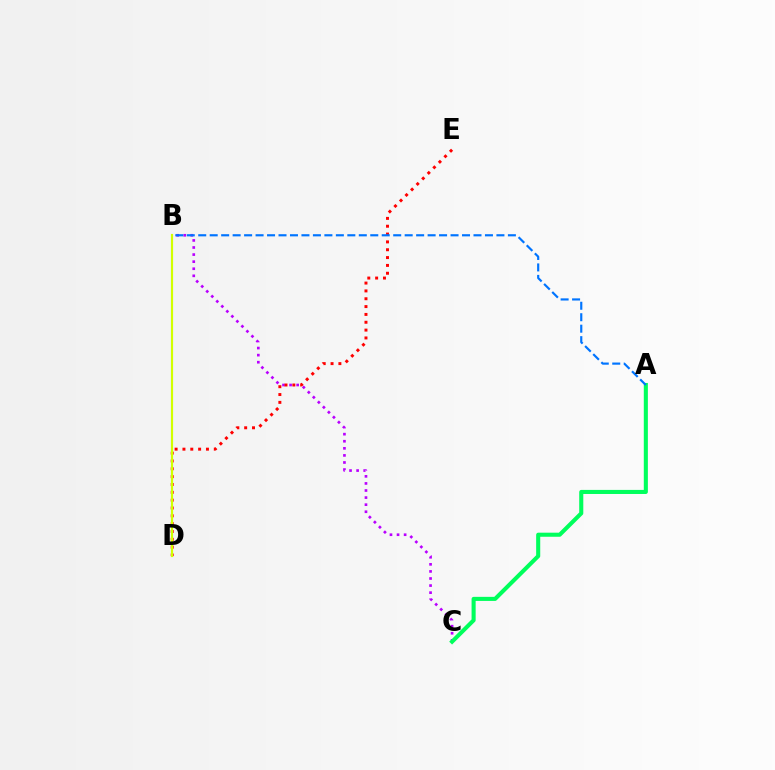{('B', 'C'): [{'color': '#b900ff', 'line_style': 'dotted', 'thickness': 1.92}], ('D', 'E'): [{'color': '#ff0000', 'line_style': 'dotted', 'thickness': 2.13}], ('A', 'C'): [{'color': '#00ff5c', 'line_style': 'solid', 'thickness': 2.93}], ('A', 'B'): [{'color': '#0074ff', 'line_style': 'dashed', 'thickness': 1.56}], ('B', 'D'): [{'color': '#d1ff00', 'line_style': 'solid', 'thickness': 1.57}]}